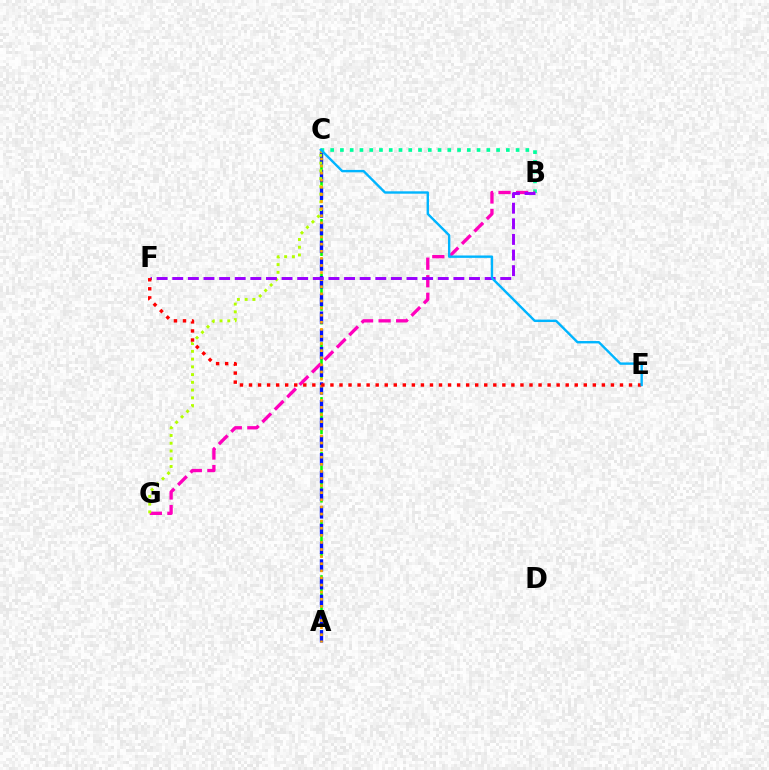{('A', 'C'): [{'color': '#08ff00', 'line_style': 'dashed', 'thickness': 1.86}, {'color': '#0010ff', 'line_style': 'dashed', 'thickness': 2.4}, {'color': '#ffa500', 'line_style': 'dotted', 'thickness': 1.93}], ('B', 'C'): [{'color': '#00ff9d', 'line_style': 'dotted', 'thickness': 2.65}], ('B', 'G'): [{'color': '#ff00bd', 'line_style': 'dashed', 'thickness': 2.38}], ('C', 'G'): [{'color': '#b3ff00', 'line_style': 'dotted', 'thickness': 2.11}], ('B', 'F'): [{'color': '#9b00ff', 'line_style': 'dashed', 'thickness': 2.12}], ('E', 'F'): [{'color': '#ff0000', 'line_style': 'dotted', 'thickness': 2.46}], ('C', 'E'): [{'color': '#00b5ff', 'line_style': 'solid', 'thickness': 1.72}]}